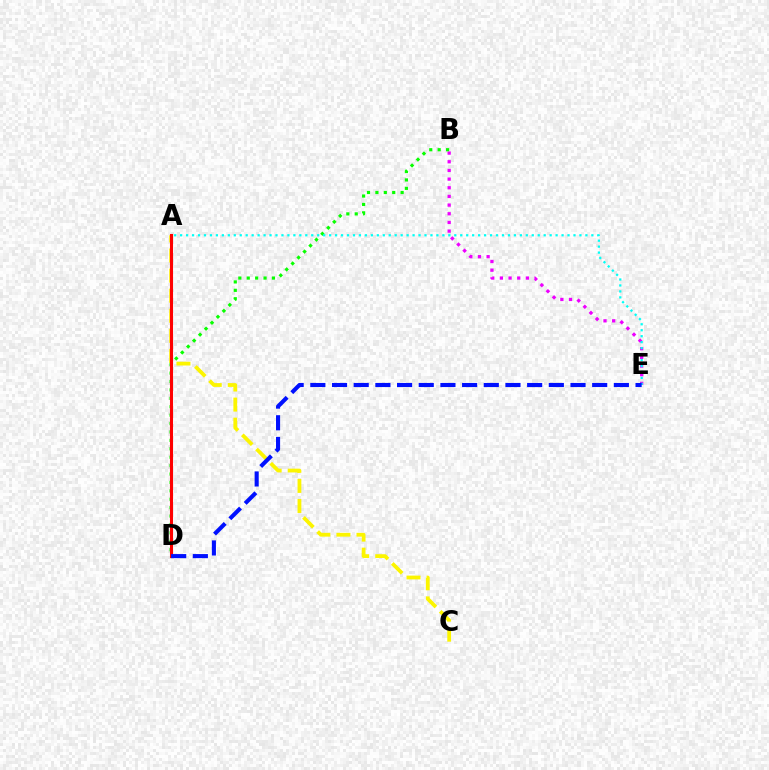{('A', 'C'): [{'color': '#fcf500', 'line_style': 'dashed', 'thickness': 2.73}], ('B', 'E'): [{'color': '#ee00ff', 'line_style': 'dotted', 'thickness': 2.35}], ('B', 'D'): [{'color': '#08ff00', 'line_style': 'dotted', 'thickness': 2.29}], ('A', 'E'): [{'color': '#00fff6', 'line_style': 'dotted', 'thickness': 1.62}], ('A', 'D'): [{'color': '#ff0000', 'line_style': 'solid', 'thickness': 2.2}], ('D', 'E'): [{'color': '#0010ff', 'line_style': 'dashed', 'thickness': 2.95}]}